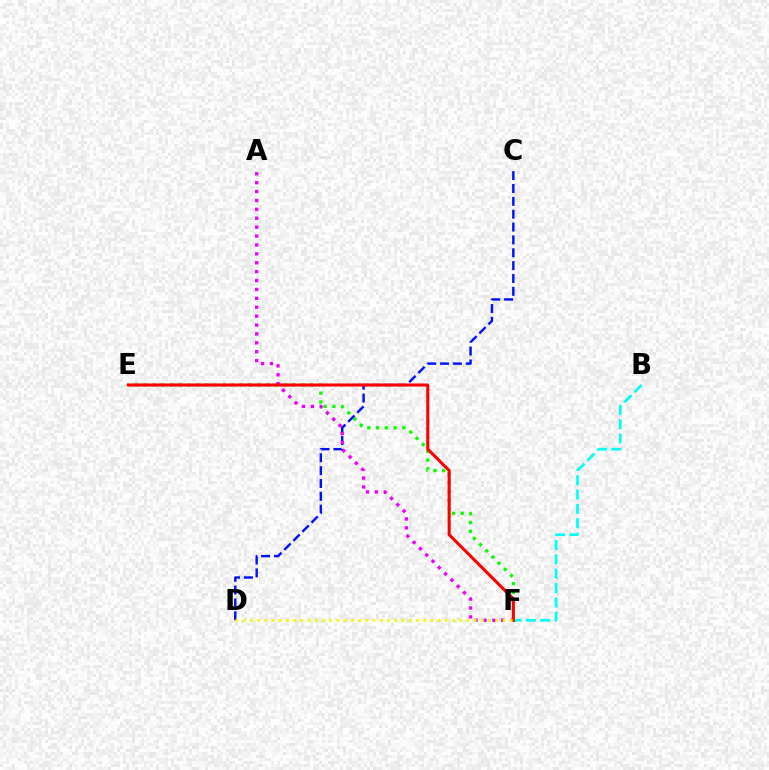{('E', 'F'): [{'color': '#08ff00', 'line_style': 'dotted', 'thickness': 2.38}, {'color': '#ff0000', 'line_style': 'solid', 'thickness': 2.21}], ('B', 'F'): [{'color': '#00fff6', 'line_style': 'dashed', 'thickness': 1.95}], ('C', 'D'): [{'color': '#0010ff', 'line_style': 'dashed', 'thickness': 1.75}], ('A', 'F'): [{'color': '#ee00ff', 'line_style': 'dotted', 'thickness': 2.42}], ('D', 'F'): [{'color': '#fcf500', 'line_style': 'dotted', 'thickness': 1.96}]}